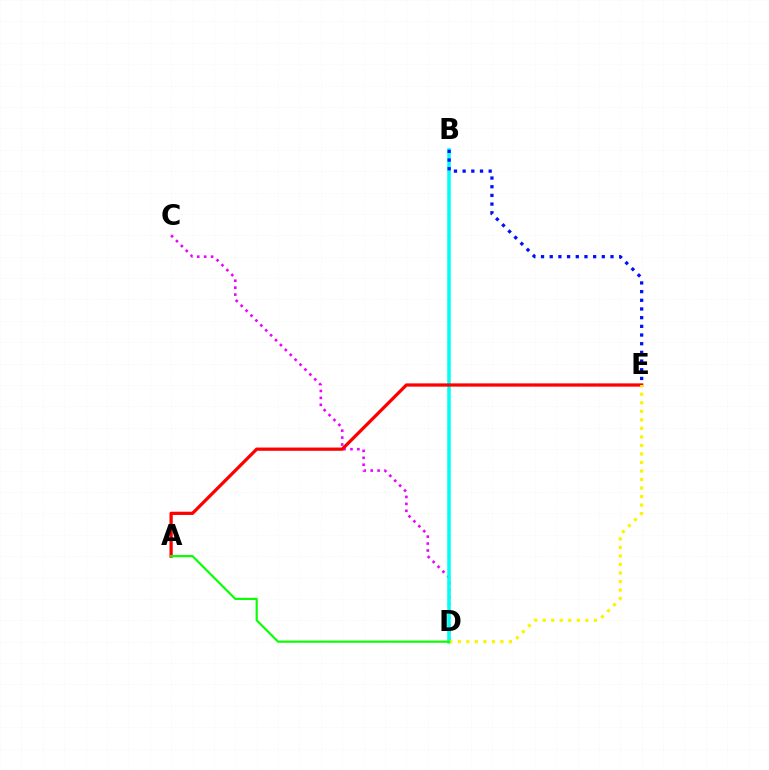{('C', 'D'): [{'color': '#ee00ff', 'line_style': 'dotted', 'thickness': 1.88}], ('B', 'D'): [{'color': '#00fff6', 'line_style': 'solid', 'thickness': 2.54}], ('A', 'E'): [{'color': '#ff0000', 'line_style': 'solid', 'thickness': 2.34}], ('D', 'E'): [{'color': '#fcf500', 'line_style': 'dotted', 'thickness': 2.32}], ('B', 'E'): [{'color': '#0010ff', 'line_style': 'dotted', 'thickness': 2.36}], ('A', 'D'): [{'color': '#08ff00', 'line_style': 'solid', 'thickness': 1.56}]}